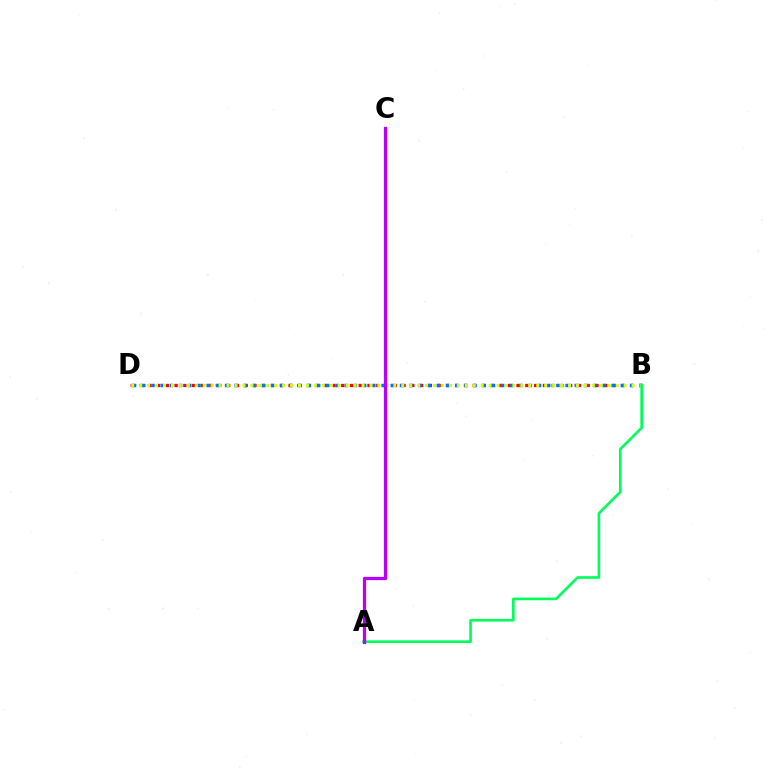{('B', 'D'): [{'color': '#ff0000', 'line_style': 'dotted', 'thickness': 2.38}, {'color': '#0074ff', 'line_style': 'dotted', 'thickness': 2.5}, {'color': '#d1ff00', 'line_style': 'dotted', 'thickness': 2.16}], ('A', 'B'): [{'color': '#00ff5c', 'line_style': 'solid', 'thickness': 1.91}], ('A', 'C'): [{'color': '#b900ff', 'line_style': 'solid', 'thickness': 2.34}]}